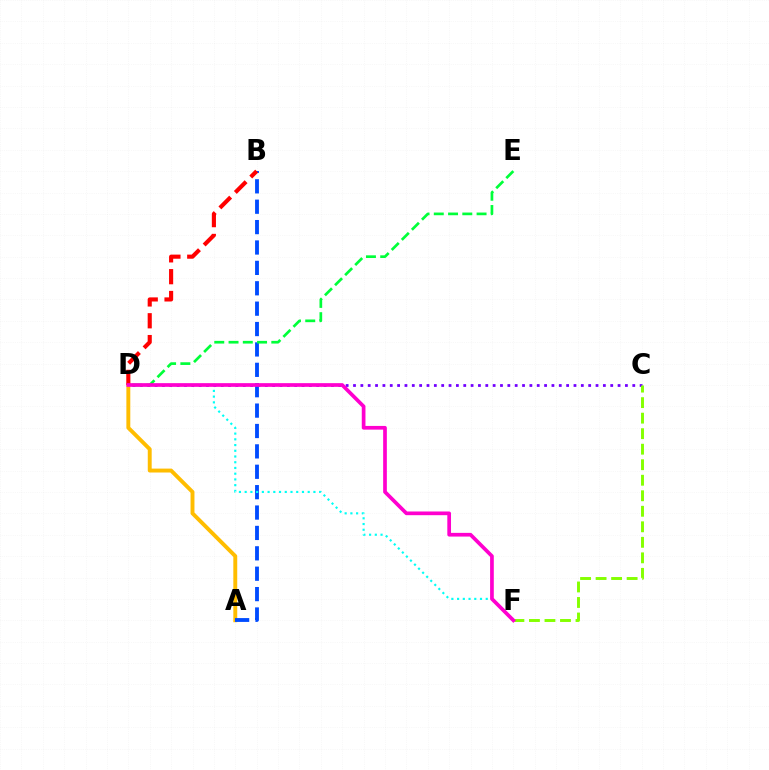{('A', 'D'): [{'color': '#ffbd00', 'line_style': 'solid', 'thickness': 2.82}], ('C', 'D'): [{'color': '#7200ff', 'line_style': 'dotted', 'thickness': 2.0}], ('A', 'B'): [{'color': '#004bff', 'line_style': 'dashed', 'thickness': 2.77}], ('C', 'F'): [{'color': '#84ff00', 'line_style': 'dashed', 'thickness': 2.11}], ('B', 'D'): [{'color': '#ff0000', 'line_style': 'dashed', 'thickness': 2.97}], ('D', 'F'): [{'color': '#00fff6', 'line_style': 'dotted', 'thickness': 1.56}, {'color': '#ff00cf', 'line_style': 'solid', 'thickness': 2.66}], ('D', 'E'): [{'color': '#00ff39', 'line_style': 'dashed', 'thickness': 1.94}]}